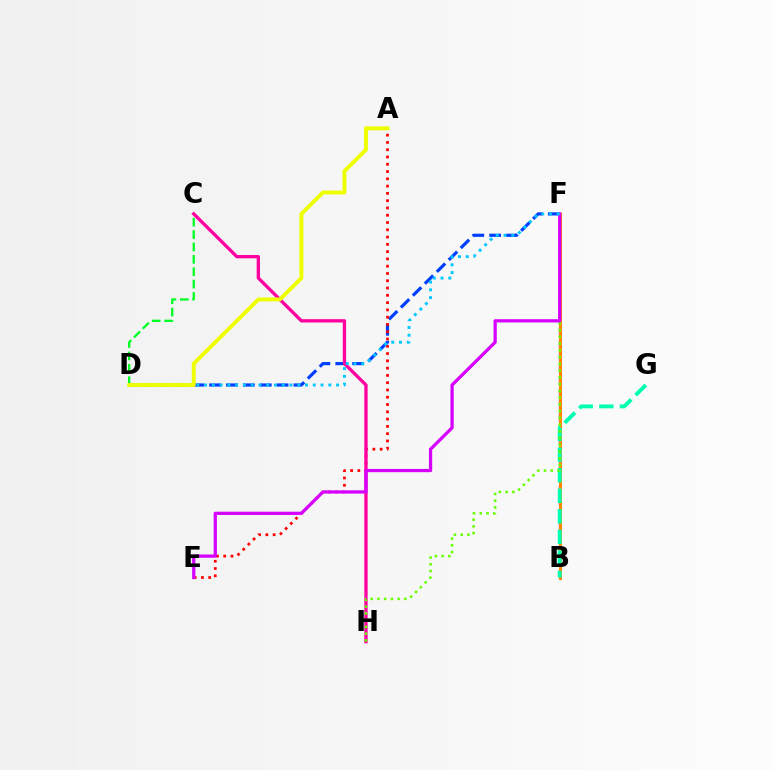{('C', 'D'): [{'color': '#00ff27', 'line_style': 'dashed', 'thickness': 1.68}], ('B', 'F'): [{'color': '#4f00ff', 'line_style': 'dashed', 'thickness': 1.64}, {'color': '#ff8800', 'line_style': 'solid', 'thickness': 2.18}], ('D', 'F'): [{'color': '#003fff', 'line_style': 'dashed', 'thickness': 2.29}, {'color': '#00c7ff', 'line_style': 'dotted', 'thickness': 2.11}], ('A', 'E'): [{'color': '#ff0000', 'line_style': 'dotted', 'thickness': 1.98}], ('B', 'G'): [{'color': '#00ffaf', 'line_style': 'dashed', 'thickness': 2.79}], ('C', 'H'): [{'color': '#ff00a0', 'line_style': 'solid', 'thickness': 2.39}], ('F', 'H'): [{'color': '#66ff00', 'line_style': 'dotted', 'thickness': 1.83}], ('E', 'F'): [{'color': '#d600ff', 'line_style': 'solid', 'thickness': 2.34}], ('A', 'D'): [{'color': '#eeff00', 'line_style': 'solid', 'thickness': 2.82}]}